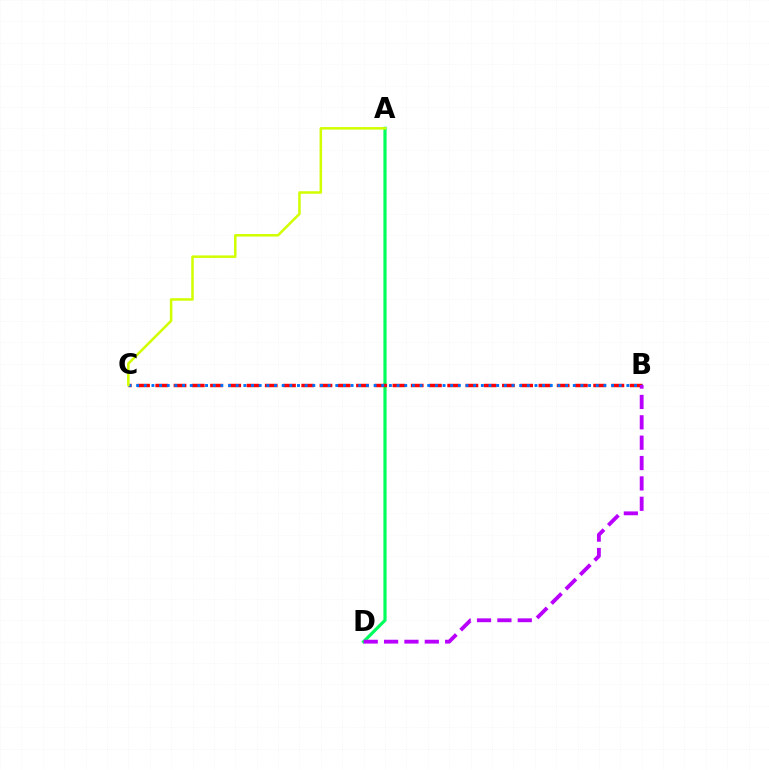{('A', 'D'): [{'color': '#00ff5c', 'line_style': 'solid', 'thickness': 2.3}], ('B', 'C'): [{'color': '#ff0000', 'line_style': 'dashed', 'thickness': 2.48}, {'color': '#0074ff', 'line_style': 'dotted', 'thickness': 2.08}], ('B', 'D'): [{'color': '#b900ff', 'line_style': 'dashed', 'thickness': 2.77}], ('A', 'C'): [{'color': '#d1ff00', 'line_style': 'solid', 'thickness': 1.82}]}